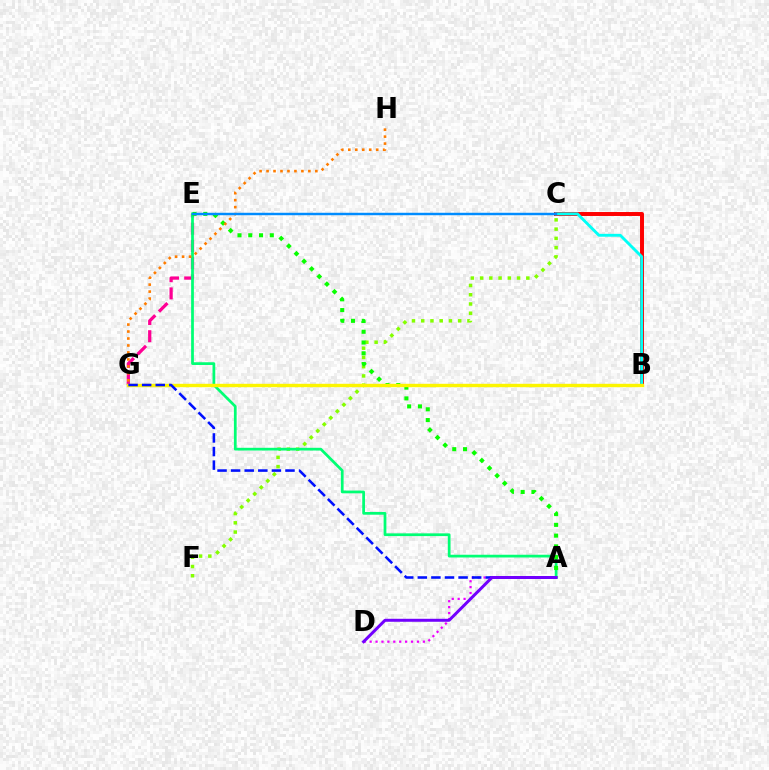{('C', 'F'): [{'color': '#84ff00', 'line_style': 'dotted', 'thickness': 2.51}], ('E', 'G'): [{'color': '#ff0094', 'line_style': 'dashed', 'thickness': 2.34}], ('A', 'E'): [{'color': '#00ff74', 'line_style': 'solid', 'thickness': 1.97}, {'color': '#08ff00', 'line_style': 'dotted', 'thickness': 2.92}], ('B', 'C'): [{'color': '#ff0000', 'line_style': 'solid', 'thickness': 2.85}, {'color': '#00fff6', 'line_style': 'solid', 'thickness': 2.08}], ('G', 'H'): [{'color': '#ff7c00', 'line_style': 'dotted', 'thickness': 1.89}], ('B', 'G'): [{'color': '#fcf500', 'line_style': 'solid', 'thickness': 2.45}], ('A', 'D'): [{'color': '#ee00ff', 'line_style': 'dotted', 'thickness': 1.61}, {'color': '#7200ff', 'line_style': 'solid', 'thickness': 2.15}], ('A', 'G'): [{'color': '#0010ff', 'line_style': 'dashed', 'thickness': 1.85}], ('C', 'E'): [{'color': '#008cff', 'line_style': 'solid', 'thickness': 1.77}]}